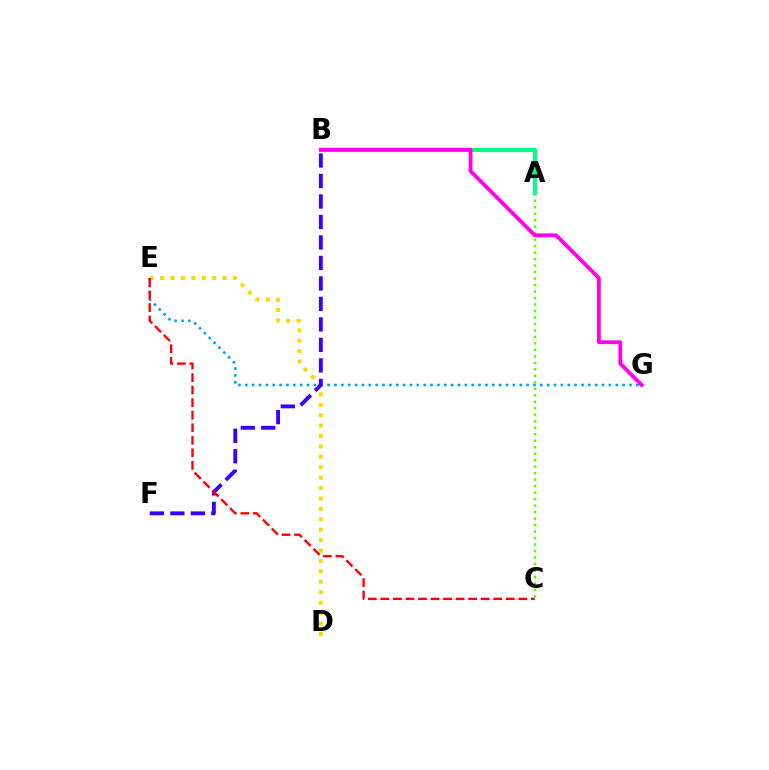{('A', 'C'): [{'color': '#4fff00', 'line_style': 'dotted', 'thickness': 1.76}], ('E', 'G'): [{'color': '#009eff', 'line_style': 'dotted', 'thickness': 1.86}], ('D', 'E'): [{'color': '#ffd500', 'line_style': 'dotted', 'thickness': 2.83}], ('B', 'F'): [{'color': '#3700ff', 'line_style': 'dashed', 'thickness': 2.78}], ('A', 'B'): [{'color': '#00ff86', 'line_style': 'solid', 'thickness': 2.92}], ('C', 'E'): [{'color': '#ff0000', 'line_style': 'dashed', 'thickness': 1.7}], ('B', 'G'): [{'color': '#ff00ed', 'line_style': 'solid', 'thickness': 2.74}]}